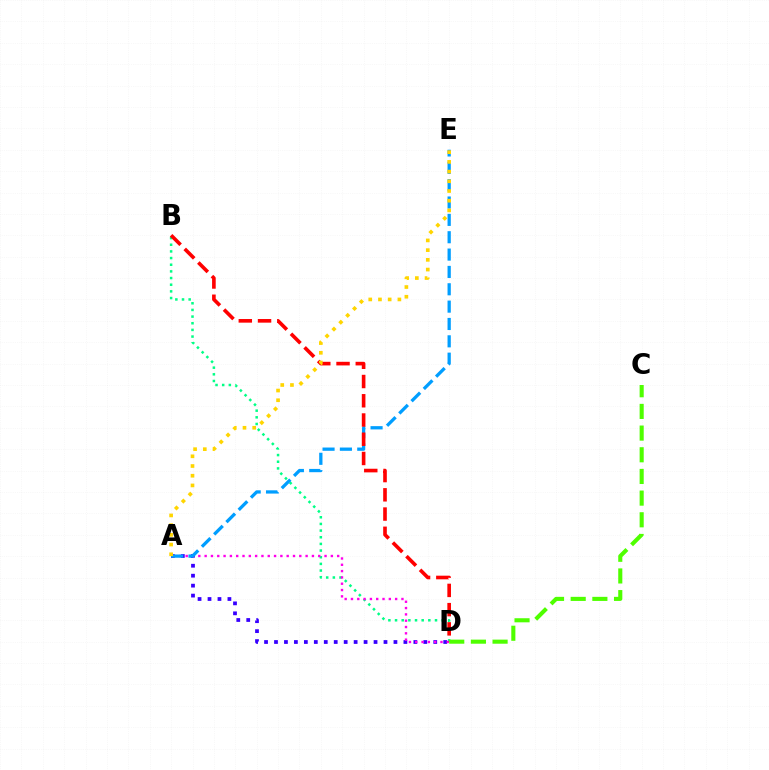{('B', 'D'): [{'color': '#00ff86', 'line_style': 'dotted', 'thickness': 1.81}, {'color': '#ff0000', 'line_style': 'dashed', 'thickness': 2.61}], ('A', 'D'): [{'color': '#3700ff', 'line_style': 'dotted', 'thickness': 2.7}, {'color': '#ff00ed', 'line_style': 'dotted', 'thickness': 1.71}], ('A', 'E'): [{'color': '#009eff', 'line_style': 'dashed', 'thickness': 2.36}, {'color': '#ffd500', 'line_style': 'dotted', 'thickness': 2.64}], ('C', 'D'): [{'color': '#4fff00', 'line_style': 'dashed', 'thickness': 2.94}]}